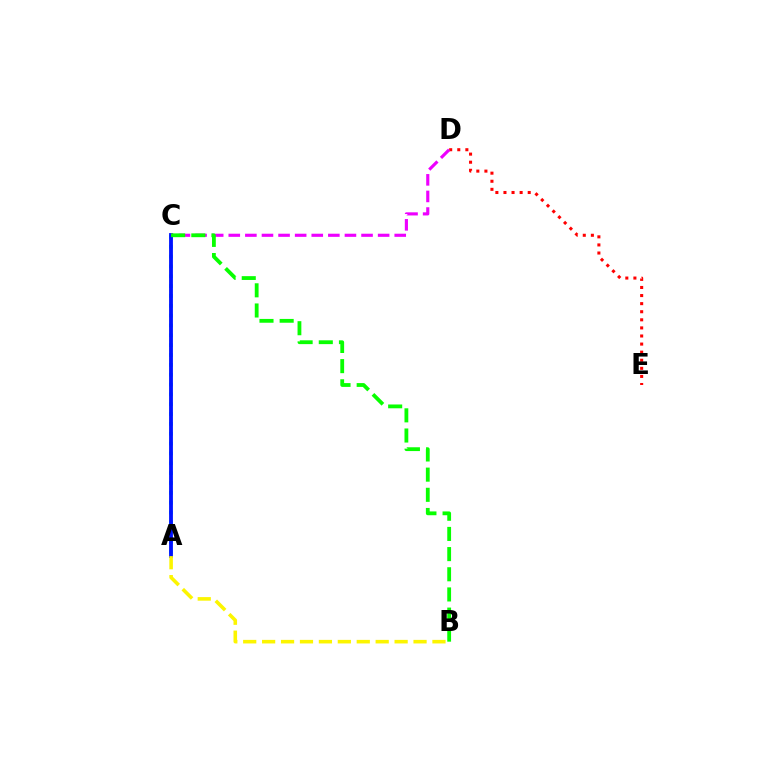{('A', 'C'): [{'color': '#00fff6', 'line_style': 'dotted', 'thickness': 2.67}, {'color': '#0010ff', 'line_style': 'solid', 'thickness': 2.74}], ('D', 'E'): [{'color': '#ff0000', 'line_style': 'dotted', 'thickness': 2.2}], ('C', 'D'): [{'color': '#ee00ff', 'line_style': 'dashed', 'thickness': 2.25}], ('A', 'B'): [{'color': '#fcf500', 'line_style': 'dashed', 'thickness': 2.57}], ('B', 'C'): [{'color': '#08ff00', 'line_style': 'dashed', 'thickness': 2.74}]}